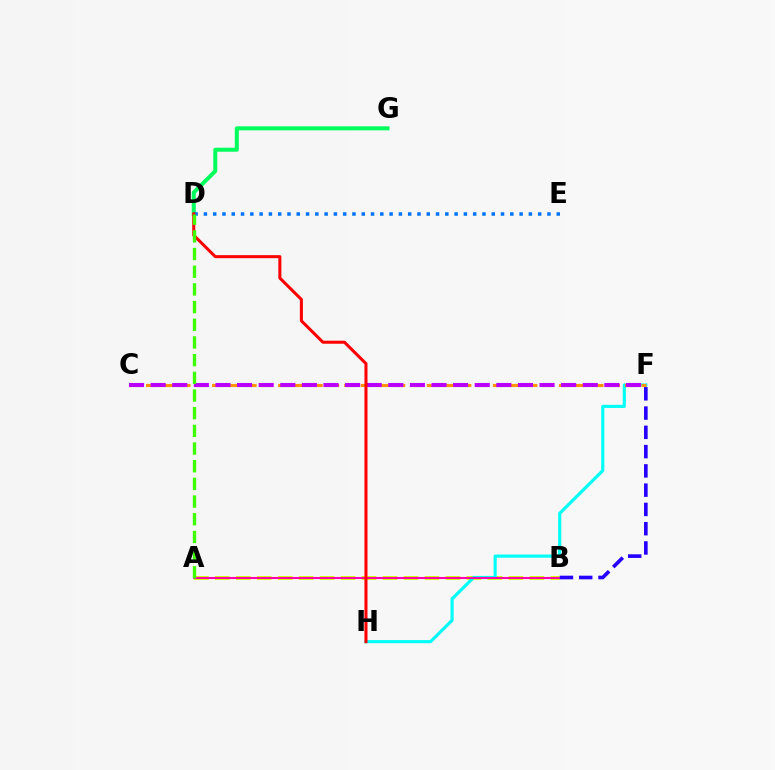{('A', 'B'): [{'color': '#d1ff00', 'line_style': 'dashed', 'thickness': 2.85}, {'color': '#ff00ac', 'line_style': 'solid', 'thickness': 1.5}], ('F', 'H'): [{'color': '#00fff6', 'line_style': 'solid', 'thickness': 2.27}], ('D', 'G'): [{'color': '#00ff5c', 'line_style': 'solid', 'thickness': 2.89}], ('D', 'E'): [{'color': '#0074ff', 'line_style': 'dotted', 'thickness': 2.52}], ('C', 'F'): [{'color': '#ff9400', 'line_style': 'dashed', 'thickness': 2.24}, {'color': '#b900ff', 'line_style': 'dashed', 'thickness': 2.94}], ('D', 'H'): [{'color': '#ff0000', 'line_style': 'solid', 'thickness': 2.19}], ('A', 'D'): [{'color': '#3dff00', 'line_style': 'dashed', 'thickness': 2.4}], ('B', 'F'): [{'color': '#2500ff', 'line_style': 'dashed', 'thickness': 2.62}]}